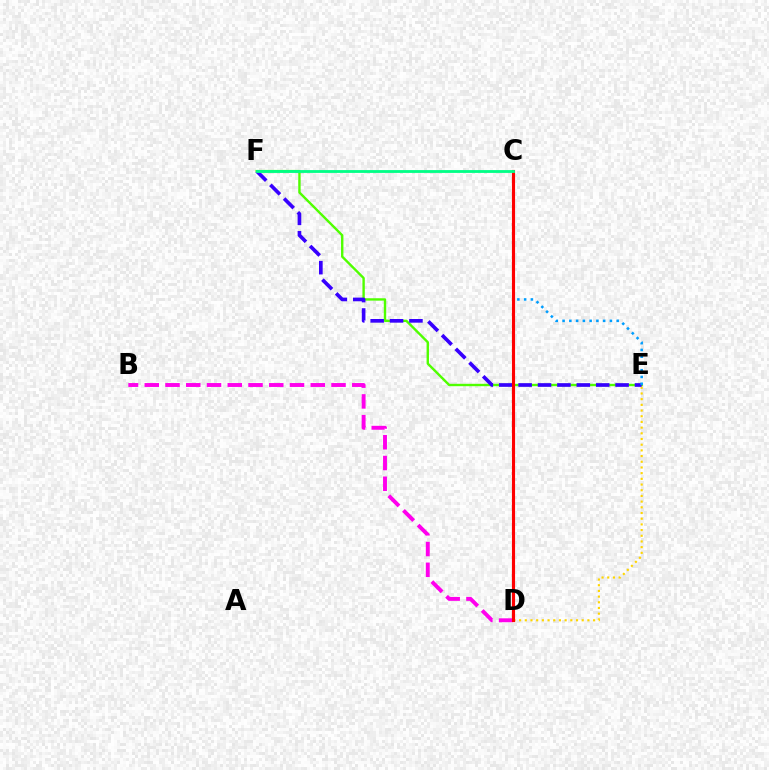{('E', 'F'): [{'color': '#4fff00', 'line_style': 'solid', 'thickness': 1.72}, {'color': '#3700ff', 'line_style': 'dashed', 'thickness': 2.63}], ('D', 'E'): [{'color': '#ffd500', 'line_style': 'dotted', 'thickness': 1.55}], ('B', 'D'): [{'color': '#ff00ed', 'line_style': 'dashed', 'thickness': 2.82}], ('C', 'E'): [{'color': '#009eff', 'line_style': 'dotted', 'thickness': 1.84}], ('C', 'D'): [{'color': '#ff0000', 'line_style': 'solid', 'thickness': 2.25}], ('C', 'F'): [{'color': '#00ff86', 'line_style': 'solid', 'thickness': 2.03}]}